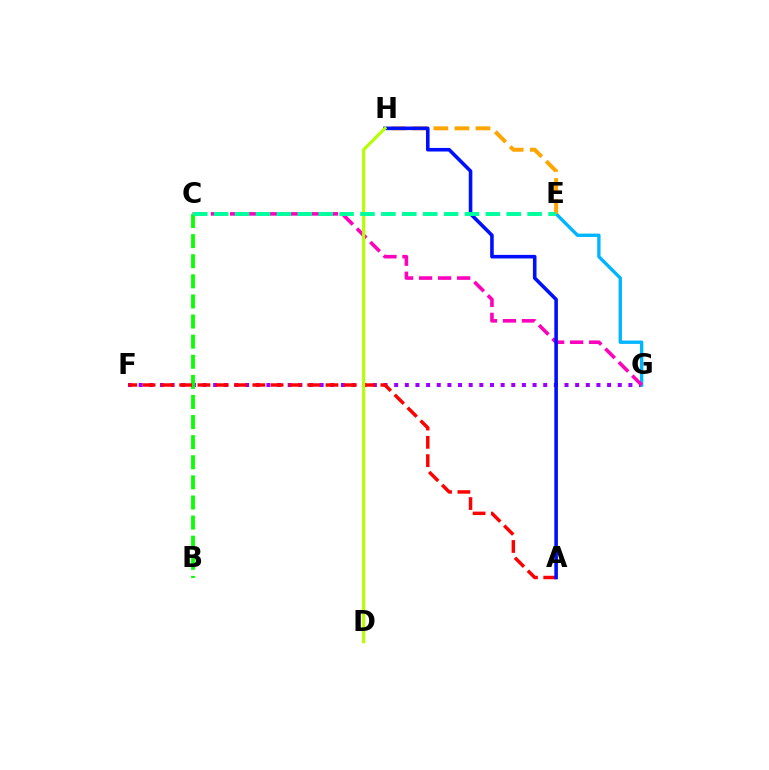{('F', 'G'): [{'color': '#9b00ff', 'line_style': 'dotted', 'thickness': 2.89}], ('E', 'G'): [{'color': '#00b5ff', 'line_style': 'solid', 'thickness': 2.41}], ('C', 'G'): [{'color': '#ff00bd', 'line_style': 'dashed', 'thickness': 2.58}], ('B', 'C'): [{'color': '#08ff00', 'line_style': 'dashed', 'thickness': 2.73}], ('A', 'F'): [{'color': '#ff0000', 'line_style': 'dashed', 'thickness': 2.49}], ('E', 'H'): [{'color': '#ffa500', 'line_style': 'dashed', 'thickness': 2.86}], ('A', 'H'): [{'color': '#0010ff', 'line_style': 'solid', 'thickness': 2.58}], ('D', 'H'): [{'color': '#b3ff00', 'line_style': 'solid', 'thickness': 2.23}], ('C', 'E'): [{'color': '#00ff9d', 'line_style': 'dashed', 'thickness': 2.84}]}